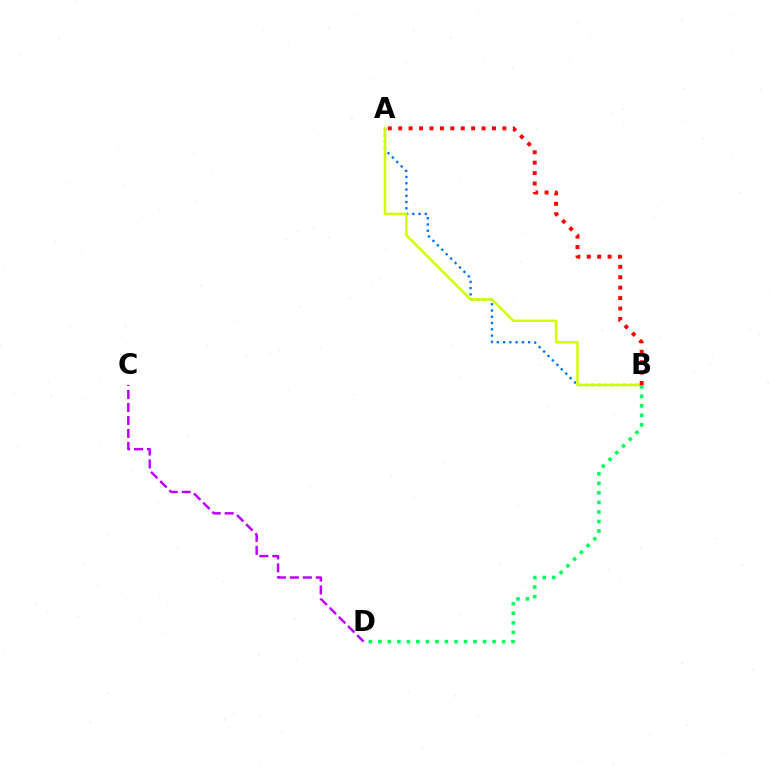{('C', 'D'): [{'color': '#b900ff', 'line_style': 'dashed', 'thickness': 1.76}], ('A', 'B'): [{'color': '#0074ff', 'line_style': 'dotted', 'thickness': 1.7}, {'color': '#d1ff00', 'line_style': 'solid', 'thickness': 1.82}, {'color': '#ff0000', 'line_style': 'dotted', 'thickness': 2.83}], ('B', 'D'): [{'color': '#00ff5c', 'line_style': 'dotted', 'thickness': 2.59}]}